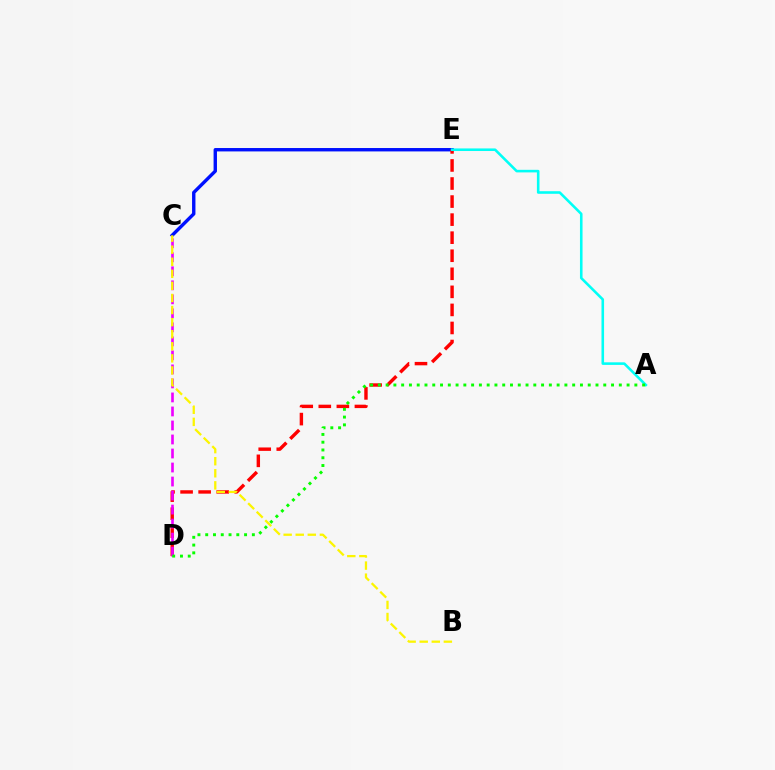{('C', 'E'): [{'color': '#0010ff', 'line_style': 'solid', 'thickness': 2.44}], ('D', 'E'): [{'color': '#ff0000', 'line_style': 'dashed', 'thickness': 2.45}], ('A', 'E'): [{'color': '#00fff6', 'line_style': 'solid', 'thickness': 1.86}], ('C', 'D'): [{'color': '#ee00ff', 'line_style': 'dashed', 'thickness': 1.9}], ('A', 'D'): [{'color': '#08ff00', 'line_style': 'dotted', 'thickness': 2.11}], ('B', 'C'): [{'color': '#fcf500', 'line_style': 'dashed', 'thickness': 1.64}]}